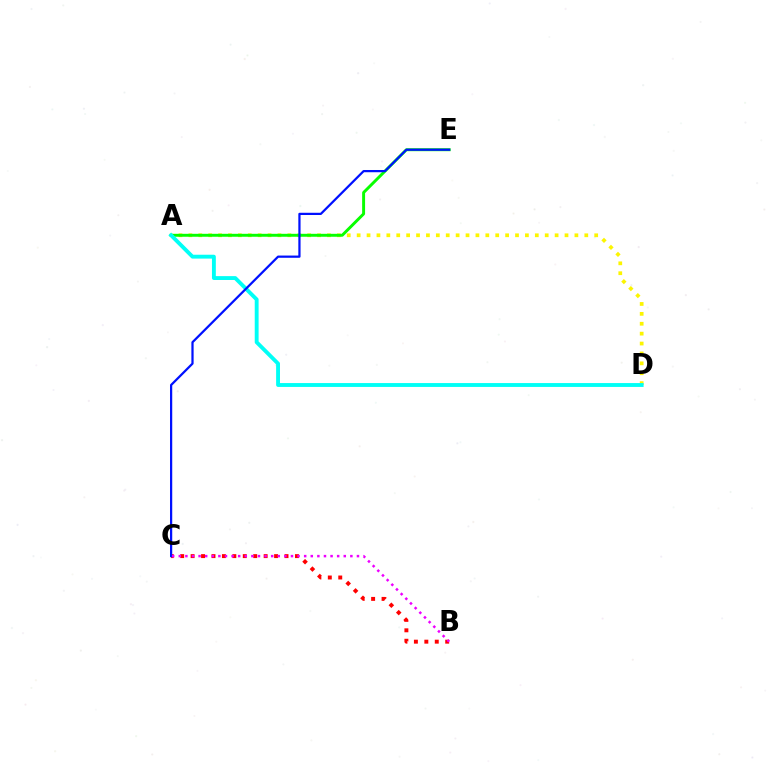{('A', 'D'): [{'color': '#fcf500', 'line_style': 'dotted', 'thickness': 2.69}, {'color': '#00fff6', 'line_style': 'solid', 'thickness': 2.79}], ('B', 'C'): [{'color': '#ff0000', 'line_style': 'dotted', 'thickness': 2.83}, {'color': '#ee00ff', 'line_style': 'dotted', 'thickness': 1.79}], ('A', 'E'): [{'color': '#08ff00', 'line_style': 'solid', 'thickness': 2.12}], ('C', 'E'): [{'color': '#0010ff', 'line_style': 'solid', 'thickness': 1.61}]}